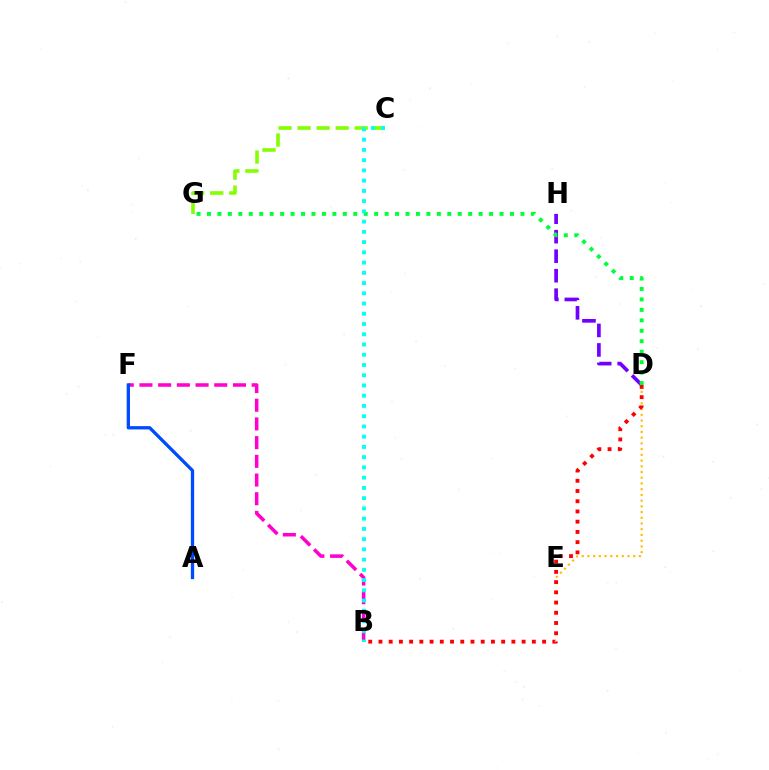{('C', 'G'): [{'color': '#84ff00', 'line_style': 'dashed', 'thickness': 2.59}], ('D', 'E'): [{'color': '#ffbd00', 'line_style': 'dotted', 'thickness': 1.56}], ('D', 'H'): [{'color': '#7200ff', 'line_style': 'dashed', 'thickness': 2.65}], ('B', 'F'): [{'color': '#ff00cf', 'line_style': 'dashed', 'thickness': 2.54}], ('D', 'G'): [{'color': '#00ff39', 'line_style': 'dotted', 'thickness': 2.84}], ('A', 'F'): [{'color': '#004bff', 'line_style': 'solid', 'thickness': 2.38}], ('B', 'D'): [{'color': '#ff0000', 'line_style': 'dotted', 'thickness': 2.78}], ('B', 'C'): [{'color': '#00fff6', 'line_style': 'dotted', 'thickness': 2.78}]}